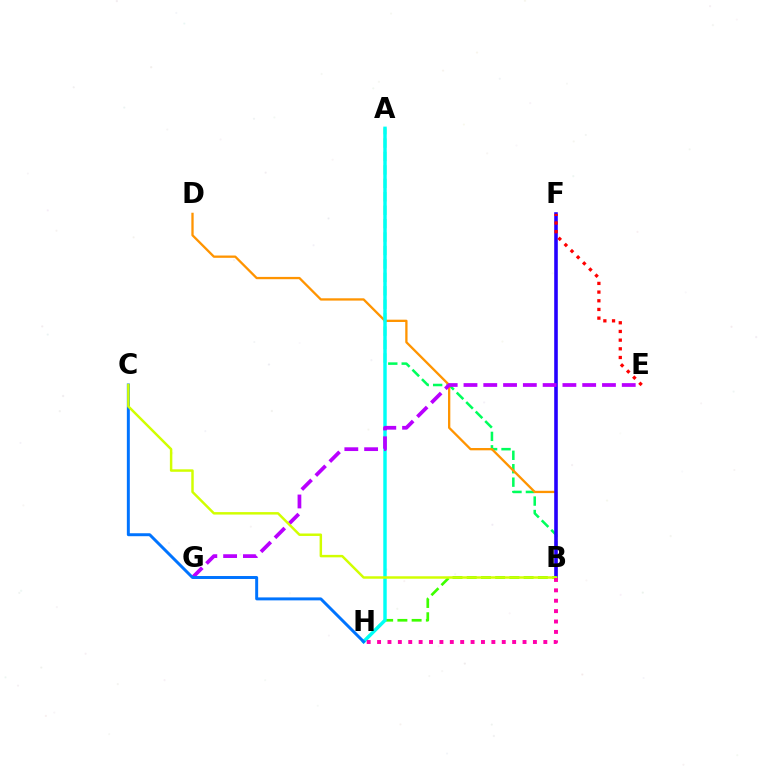{('A', 'B'): [{'color': '#00ff5c', 'line_style': 'dashed', 'thickness': 1.82}], ('B', 'D'): [{'color': '#ff9400', 'line_style': 'solid', 'thickness': 1.66}], ('B', 'F'): [{'color': '#2500ff', 'line_style': 'solid', 'thickness': 2.58}], ('B', 'H'): [{'color': '#3dff00', 'line_style': 'dashed', 'thickness': 1.93}, {'color': '#ff00ac', 'line_style': 'dotted', 'thickness': 2.82}], ('A', 'H'): [{'color': '#00fff6', 'line_style': 'solid', 'thickness': 2.48}], ('E', 'G'): [{'color': '#b900ff', 'line_style': 'dashed', 'thickness': 2.69}], ('C', 'H'): [{'color': '#0074ff', 'line_style': 'solid', 'thickness': 2.13}], ('E', 'F'): [{'color': '#ff0000', 'line_style': 'dotted', 'thickness': 2.36}], ('B', 'C'): [{'color': '#d1ff00', 'line_style': 'solid', 'thickness': 1.78}]}